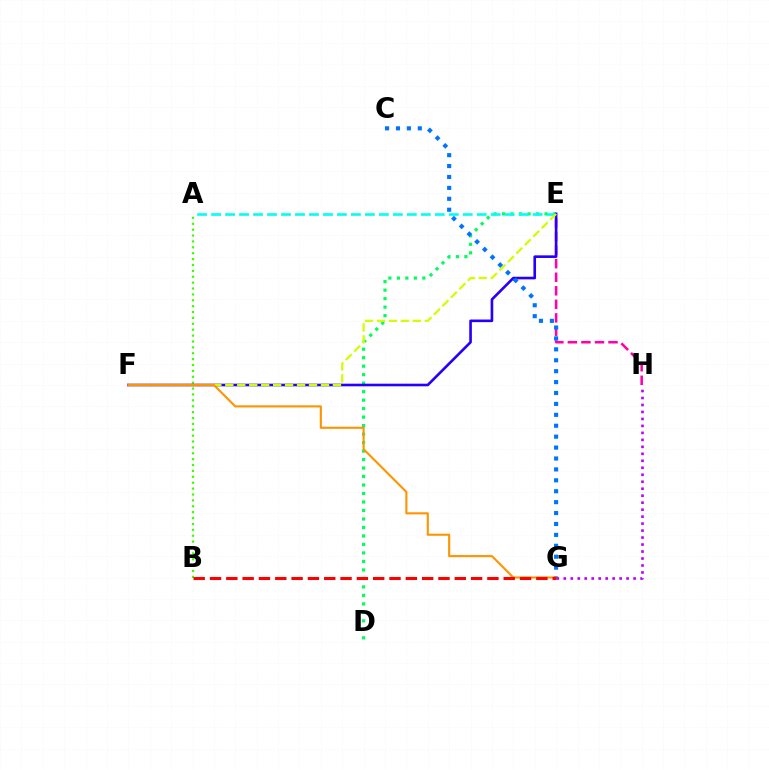{('E', 'H'): [{'color': '#ff00ac', 'line_style': 'dashed', 'thickness': 1.84}], ('A', 'B'): [{'color': '#3dff00', 'line_style': 'dotted', 'thickness': 1.6}], ('D', 'E'): [{'color': '#00ff5c', 'line_style': 'dotted', 'thickness': 2.31}], ('A', 'E'): [{'color': '#00fff6', 'line_style': 'dashed', 'thickness': 1.9}], ('E', 'F'): [{'color': '#2500ff', 'line_style': 'solid', 'thickness': 1.89}, {'color': '#d1ff00', 'line_style': 'dashed', 'thickness': 1.62}], ('F', 'G'): [{'color': '#ff9400', 'line_style': 'solid', 'thickness': 1.52}], ('C', 'G'): [{'color': '#0074ff', 'line_style': 'dotted', 'thickness': 2.97}], ('B', 'G'): [{'color': '#ff0000', 'line_style': 'dashed', 'thickness': 2.22}], ('G', 'H'): [{'color': '#b900ff', 'line_style': 'dotted', 'thickness': 1.9}]}